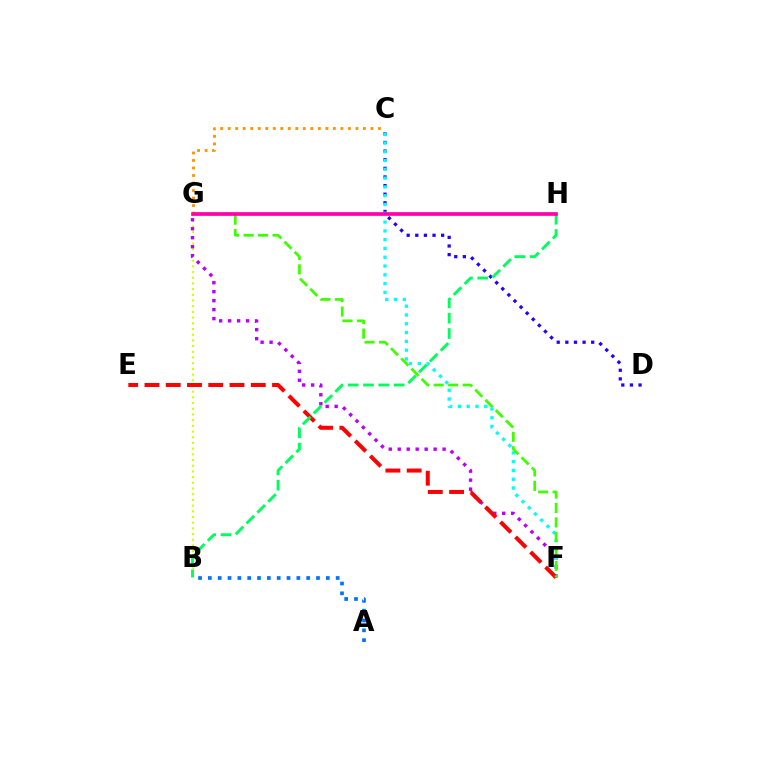{('B', 'G'): [{'color': '#d1ff00', 'line_style': 'dotted', 'thickness': 1.55}], ('F', 'G'): [{'color': '#b900ff', 'line_style': 'dotted', 'thickness': 2.44}, {'color': '#3dff00', 'line_style': 'dashed', 'thickness': 1.97}], ('C', 'D'): [{'color': '#2500ff', 'line_style': 'dotted', 'thickness': 2.34}], ('A', 'B'): [{'color': '#0074ff', 'line_style': 'dotted', 'thickness': 2.67}], ('C', 'G'): [{'color': '#ff9400', 'line_style': 'dotted', 'thickness': 2.04}], ('C', 'F'): [{'color': '#00fff6', 'line_style': 'dotted', 'thickness': 2.39}], ('E', 'F'): [{'color': '#ff0000', 'line_style': 'dashed', 'thickness': 2.89}], ('B', 'H'): [{'color': '#00ff5c', 'line_style': 'dashed', 'thickness': 2.08}], ('G', 'H'): [{'color': '#ff00ac', 'line_style': 'solid', 'thickness': 2.65}]}